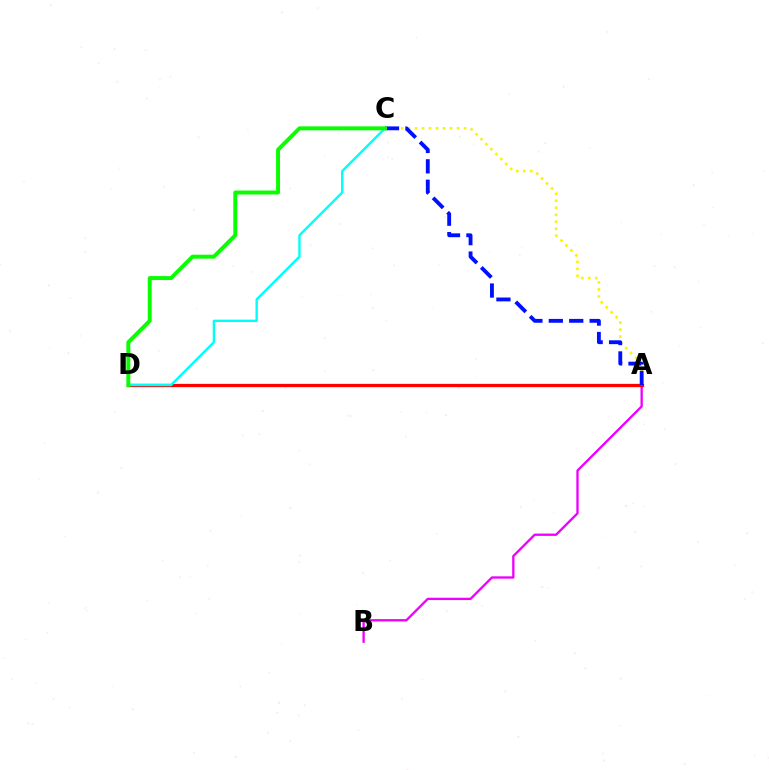{('A', 'B'): [{'color': '#ee00ff', 'line_style': 'solid', 'thickness': 1.67}], ('A', 'D'): [{'color': '#ff0000', 'line_style': 'solid', 'thickness': 2.35}], ('A', 'C'): [{'color': '#fcf500', 'line_style': 'dotted', 'thickness': 1.9}, {'color': '#0010ff', 'line_style': 'dashed', 'thickness': 2.77}], ('C', 'D'): [{'color': '#00fff6', 'line_style': 'solid', 'thickness': 1.72}, {'color': '#08ff00', 'line_style': 'solid', 'thickness': 2.84}]}